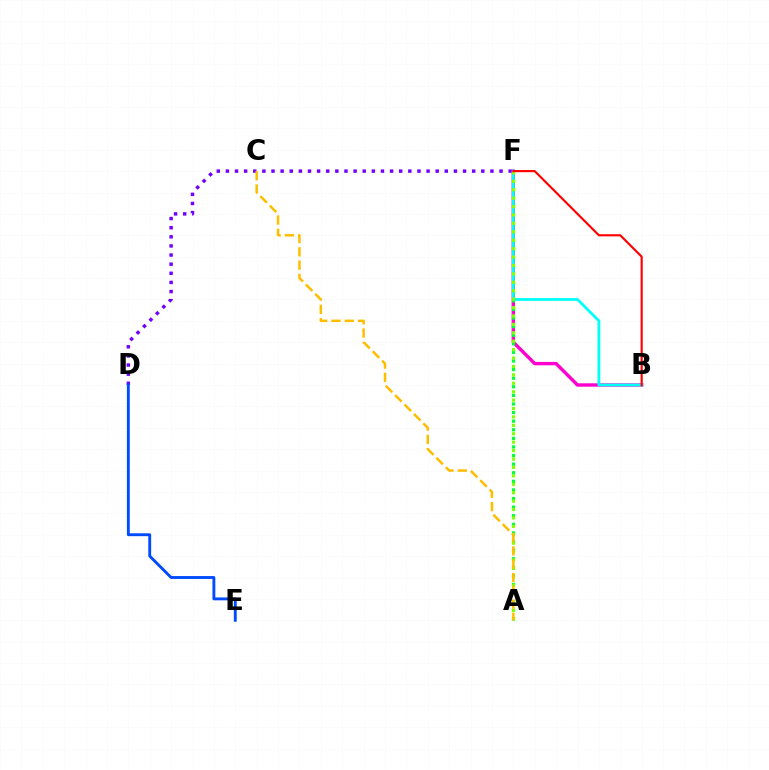{('D', 'F'): [{'color': '#7200ff', 'line_style': 'dotted', 'thickness': 2.48}], ('D', 'E'): [{'color': '#004bff', 'line_style': 'solid', 'thickness': 2.08}], ('B', 'F'): [{'color': '#ff00cf', 'line_style': 'solid', 'thickness': 2.45}, {'color': '#00fff6', 'line_style': 'solid', 'thickness': 2.02}, {'color': '#ff0000', 'line_style': 'solid', 'thickness': 1.54}], ('A', 'F'): [{'color': '#00ff39', 'line_style': 'dotted', 'thickness': 2.34}, {'color': '#84ff00', 'line_style': 'dotted', 'thickness': 2.29}], ('A', 'C'): [{'color': '#ffbd00', 'line_style': 'dashed', 'thickness': 1.81}]}